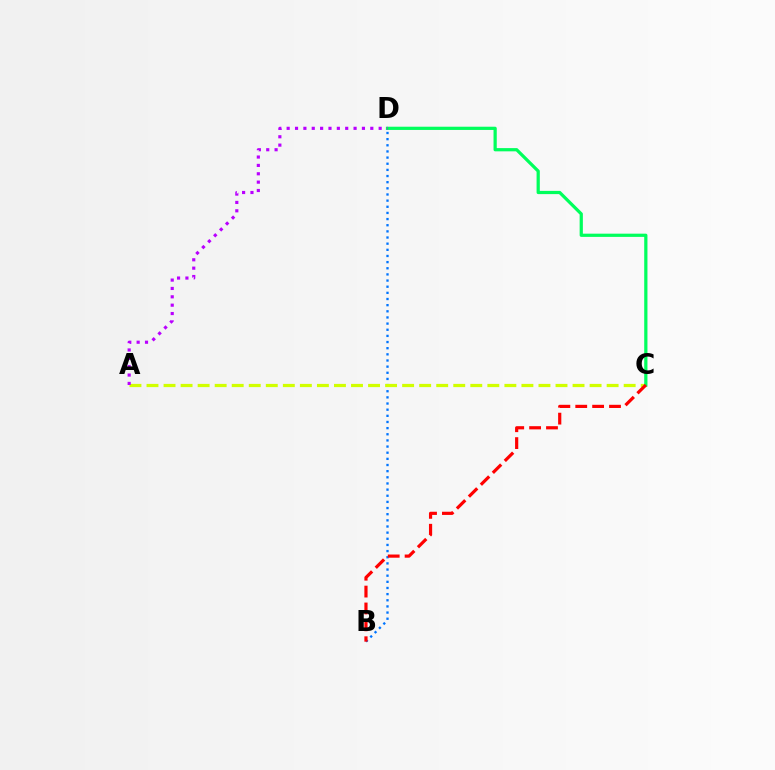{('B', 'D'): [{'color': '#0074ff', 'line_style': 'dotted', 'thickness': 1.67}], ('A', 'C'): [{'color': '#d1ff00', 'line_style': 'dashed', 'thickness': 2.32}], ('C', 'D'): [{'color': '#00ff5c', 'line_style': 'solid', 'thickness': 2.32}], ('A', 'D'): [{'color': '#b900ff', 'line_style': 'dotted', 'thickness': 2.27}], ('B', 'C'): [{'color': '#ff0000', 'line_style': 'dashed', 'thickness': 2.29}]}